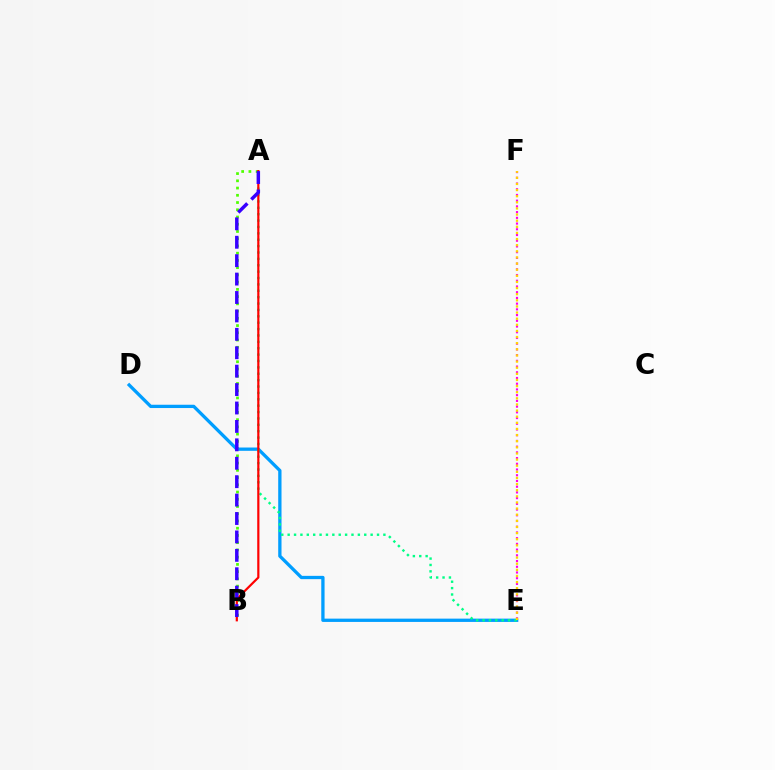{('A', 'B'): [{'color': '#4fff00', 'line_style': 'dotted', 'thickness': 1.97}, {'color': '#ff0000', 'line_style': 'solid', 'thickness': 1.58}, {'color': '#3700ff', 'line_style': 'dashed', 'thickness': 2.5}], ('E', 'F'): [{'color': '#ff00ed', 'line_style': 'dotted', 'thickness': 1.55}, {'color': '#ffd500', 'line_style': 'dotted', 'thickness': 1.66}], ('D', 'E'): [{'color': '#009eff', 'line_style': 'solid', 'thickness': 2.37}], ('A', 'E'): [{'color': '#00ff86', 'line_style': 'dotted', 'thickness': 1.73}]}